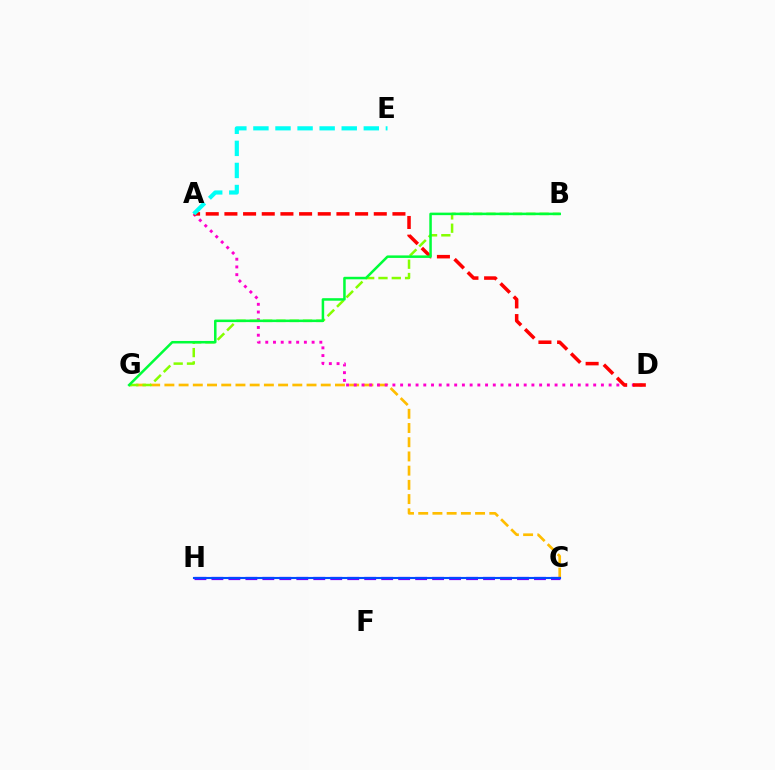{('C', 'G'): [{'color': '#ffbd00', 'line_style': 'dashed', 'thickness': 1.93}], ('A', 'D'): [{'color': '#ff00cf', 'line_style': 'dotted', 'thickness': 2.1}, {'color': '#ff0000', 'line_style': 'dashed', 'thickness': 2.54}], ('C', 'H'): [{'color': '#7200ff', 'line_style': 'dashed', 'thickness': 2.31}, {'color': '#004bff', 'line_style': 'solid', 'thickness': 1.52}], ('B', 'G'): [{'color': '#84ff00', 'line_style': 'dashed', 'thickness': 1.81}, {'color': '#00ff39', 'line_style': 'solid', 'thickness': 1.81}], ('A', 'E'): [{'color': '#00fff6', 'line_style': 'dashed', 'thickness': 3.0}]}